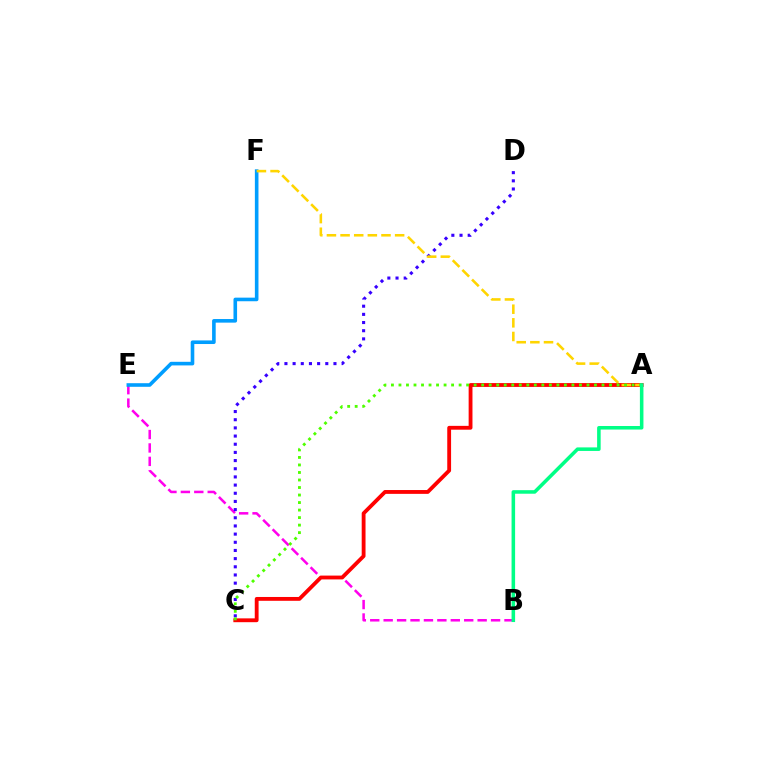{('B', 'E'): [{'color': '#ff00ed', 'line_style': 'dashed', 'thickness': 1.82}], ('C', 'D'): [{'color': '#3700ff', 'line_style': 'dotted', 'thickness': 2.22}], ('A', 'C'): [{'color': '#ff0000', 'line_style': 'solid', 'thickness': 2.76}, {'color': '#4fff00', 'line_style': 'dotted', 'thickness': 2.04}], ('E', 'F'): [{'color': '#009eff', 'line_style': 'solid', 'thickness': 2.59}], ('A', 'F'): [{'color': '#ffd500', 'line_style': 'dashed', 'thickness': 1.85}], ('A', 'B'): [{'color': '#00ff86', 'line_style': 'solid', 'thickness': 2.55}]}